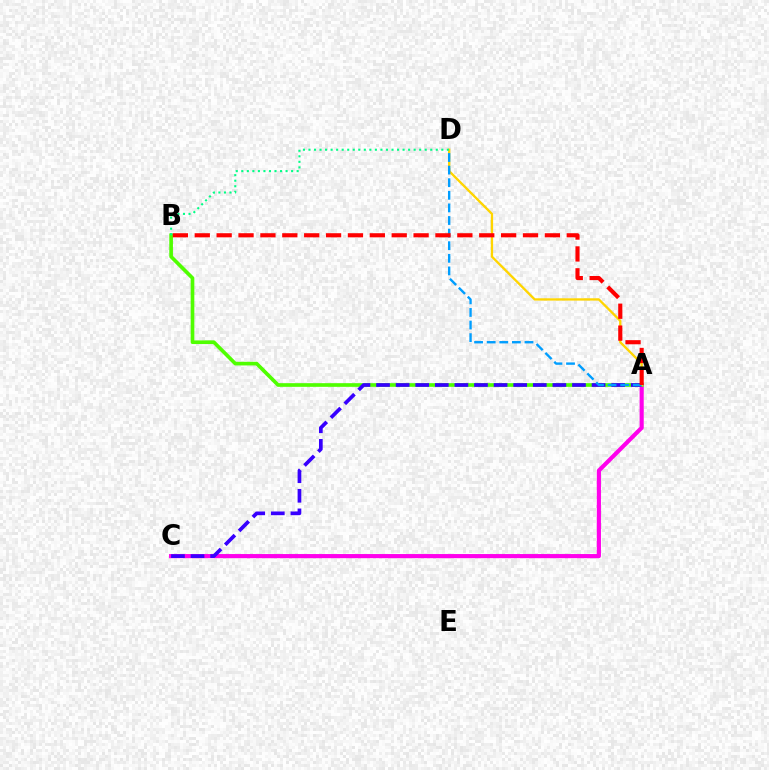{('A', 'C'): [{'color': '#ff00ed', 'line_style': 'solid', 'thickness': 2.98}, {'color': '#3700ff', 'line_style': 'dashed', 'thickness': 2.66}], ('A', 'B'): [{'color': '#4fff00', 'line_style': 'solid', 'thickness': 2.63}, {'color': '#ff0000', 'line_style': 'dashed', 'thickness': 2.97}], ('A', 'D'): [{'color': '#ffd500', 'line_style': 'solid', 'thickness': 1.67}, {'color': '#009eff', 'line_style': 'dashed', 'thickness': 1.71}], ('B', 'D'): [{'color': '#00ff86', 'line_style': 'dotted', 'thickness': 1.5}]}